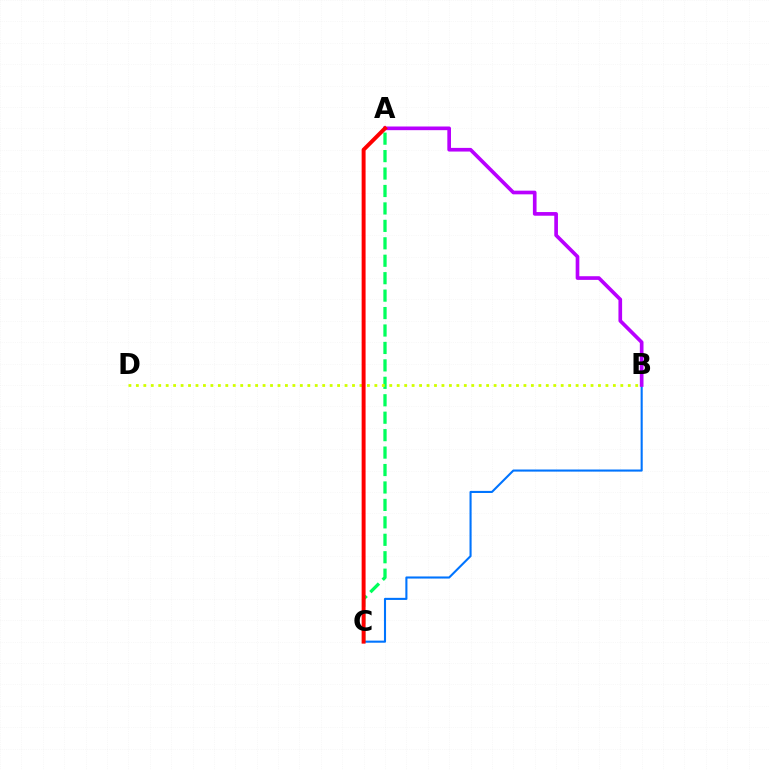{('B', 'C'): [{'color': '#0074ff', 'line_style': 'solid', 'thickness': 1.51}], ('A', 'C'): [{'color': '#00ff5c', 'line_style': 'dashed', 'thickness': 2.37}, {'color': '#ff0000', 'line_style': 'solid', 'thickness': 2.84}], ('A', 'B'): [{'color': '#b900ff', 'line_style': 'solid', 'thickness': 2.64}], ('B', 'D'): [{'color': '#d1ff00', 'line_style': 'dotted', 'thickness': 2.02}]}